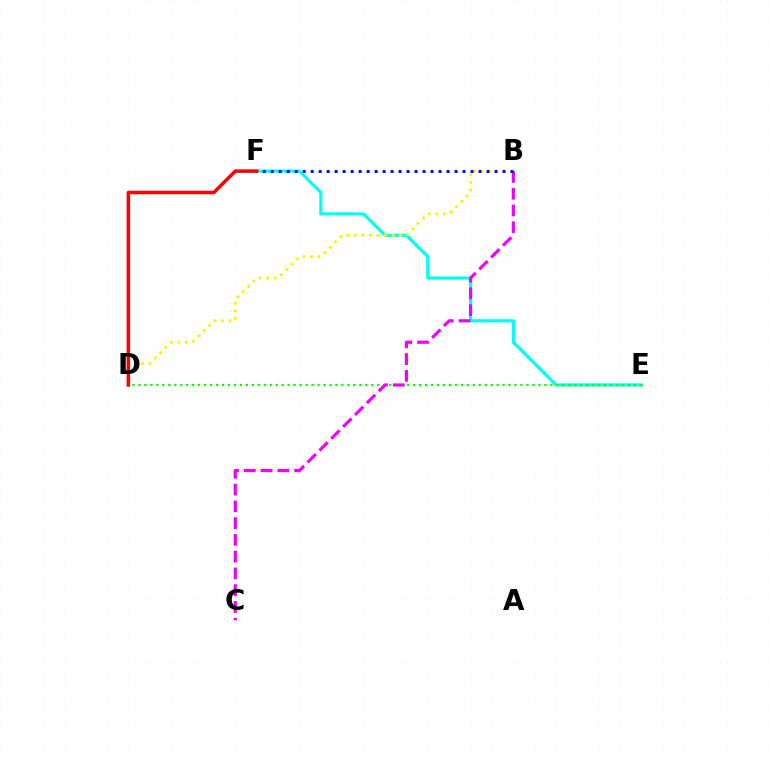{('E', 'F'): [{'color': '#00fff6', 'line_style': 'solid', 'thickness': 2.26}], ('D', 'E'): [{'color': '#08ff00', 'line_style': 'dotted', 'thickness': 1.62}], ('B', 'D'): [{'color': '#fcf500', 'line_style': 'dotted', 'thickness': 2.05}], ('B', 'C'): [{'color': '#ee00ff', 'line_style': 'dashed', 'thickness': 2.28}], ('D', 'F'): [{'color': '#ff0000', 'line_style': 'solid', 'thickness': 2.52}], ('B', 'F'): [{'color': '#0010ff', 'line_style': 'dotted', 'thickness': 2.17}]}